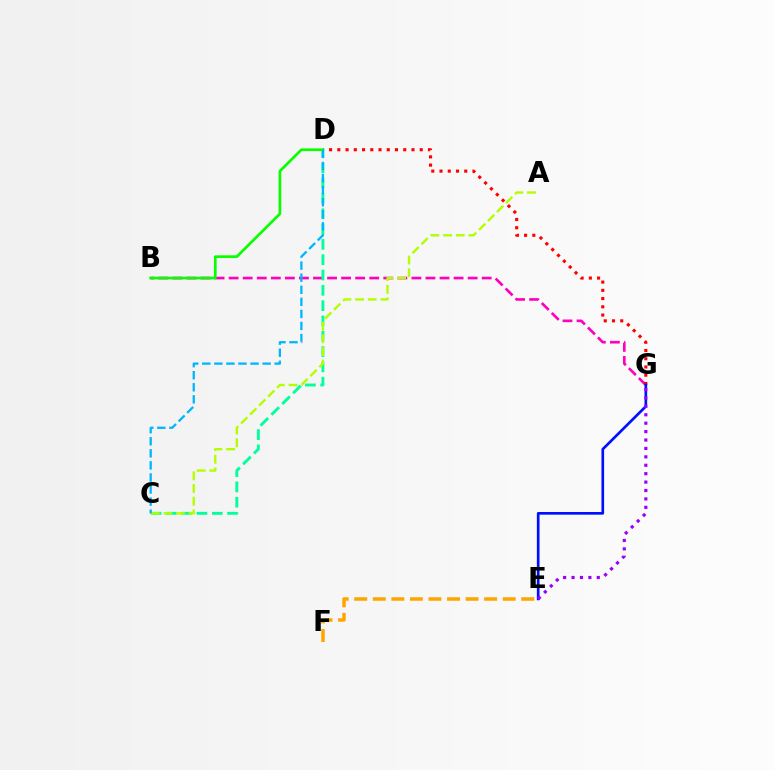{('B', 'G'): [{'color': '#ff00bd', 'line_style': 'dashed', 'thickness': 1.91}], ('C', 'D'): [{'color': '#00ff9d', 'line_style': 'dashed', 'thickness': 2.08}, {'color': '#00b5ff', 'line_style': 'dashed', 'thickness': 1.64}], ('D', 'G'): [{'color': '#ff0000', 'line_style': 'dotted', 'thickness': 2.24}], ('A', 'C'): [{'color': '#b3ff00', 'line_style': 'dashed', 'thickness': 1.72}], ('E', 'F'): [{'color': '#ffa500', 'line_style': 'dashed', 'thickness': 2.52}], ('E', 'G'): [{'color': '#0010ff', 'line_style': 'solid', 'thickness': 1.93}, {'color': '#9b00ff', 'line_style': 'dotted', 'thickness': 2.29}], ('B', 'D'): [{'color': '#08ff00', 'line_style': 'solid', 'thickness': 1.94}]}